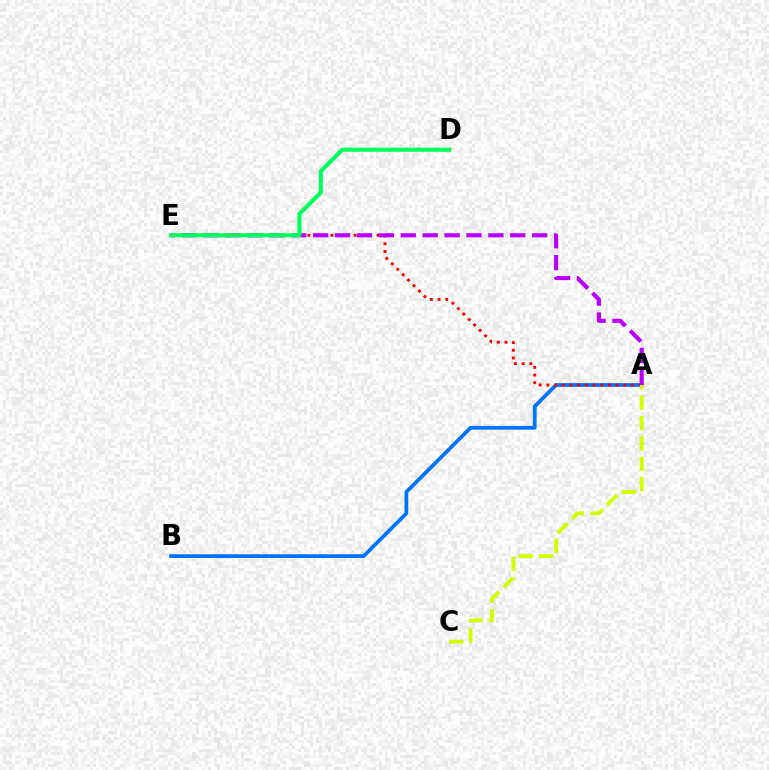{('A', 'B'): [{'color': '#0074ff', 'line_style': 'solid', 'thickness': 2.7}], ('A', 'E'): [{'color': '#ff0000', 'line_style': 'dotted', 'thickness': 2.09}, {'color': '#b900ff', 'line_style': 'dashed', 'thickness': 2.98}], ('D', 'E'): [{'color': '#00ff5c', 'line_style': 'solid', 'thickness': 2.94}], ('A', 'C'): [{'color': '#d1ff00', 'line_style': 'dashed', 'thickness': 2.76}]}